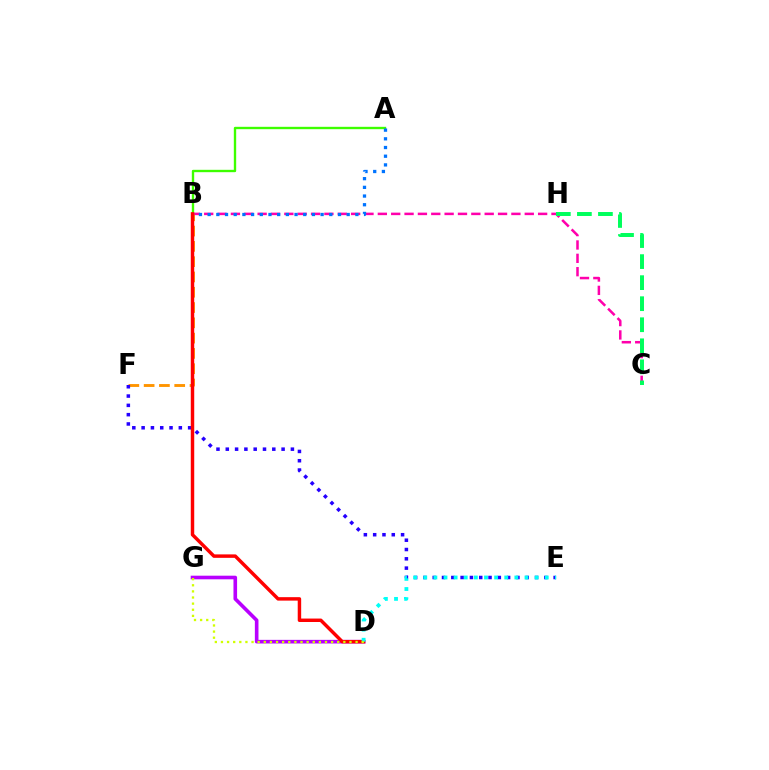{('B', 'F'): [{'color': '#ff9400', 'line_style': 'dashed', 'thickness': 2.08}], ('B', 'C'): [{'color': '#ff00ac', 'line_style': 'dashed', 'thickness': 1.81}], ('E', 'F'): [{'color': '#2500ff', 'line_style': 'dotted', 'thickness': 2.53}], ('D', 'G'): [{'color': '#b900ff', 'line_style': 'solid', 'thickness': 2.6}, {'color': '#d1ff00', 'line_style': 'dotted', 'thickness': 1.66}], ('A', 'B'): [{'color': '#3dff00', 'line_style': 'solid', 'thickness': 1.7}, {'color': '#0074ff', 'line_style': 'dotted', 'thickness': 2.36}], ('B', 'D'): [{'color': '#ff0000', 'line_style': 'solid', 'thickness': 2.49}], ('D', 'E'): [{'color': '#00fff6', 'line_style': 'dotted', 'thickness': 2.75}], ('C', 'H'): [{'color': '#00ff5c', 'line_style': 'dashed', 'thickness': 2.86}]}